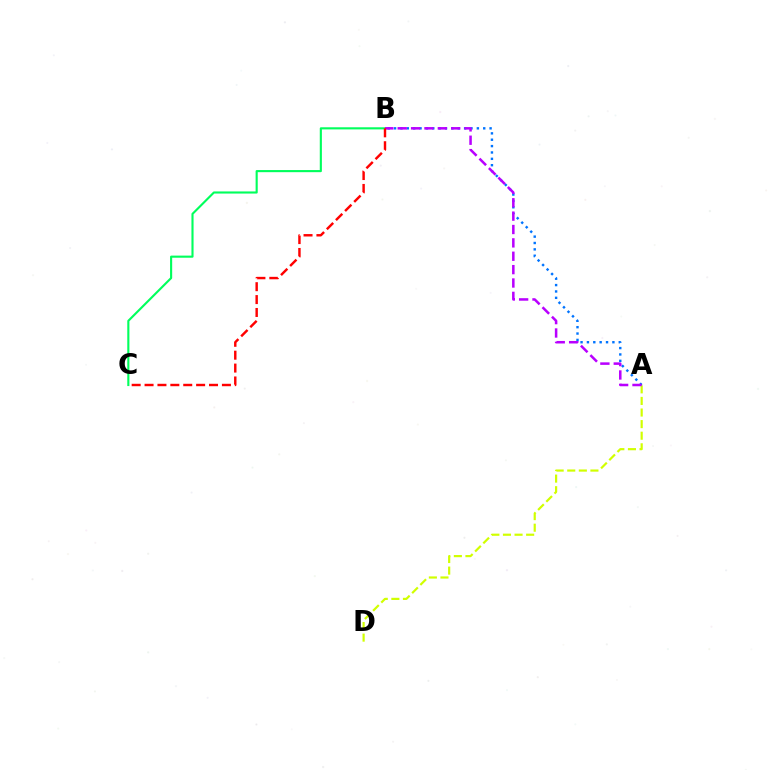{('A', 'D'): [{'color': '#d1ff00', 'line_style': 'dashed', 'thickness': 1.57}], ('A', 'B'): [{'color': '#0074ff', 'line_style': 'dotted', 'thickness': 1.73}, {'color': '#b900ff', 'line_style': 'dashed', 'thickness': 1.82}], ('B', 'C'): [{'color': '#00ff5c', 'line_style': 'solid', 'thickness': 1.53}, {'color': '#ff0000', 'line_style': 'dashed', 'thickness': 1.75}]}